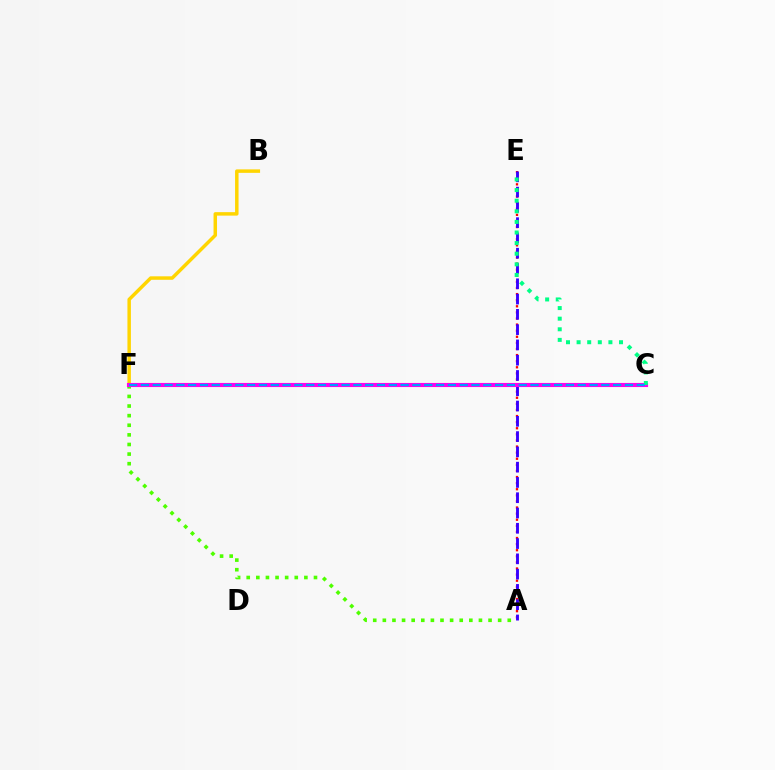{('A', 'E'): [{'color': '#ff0000', 'line_style': 'dotted', 'thickness': 1.66}, {'color': '#3700ff', 'line_style': 'dashed', 'thickness': 2.08}], ('A', 'F'): [{'color': '#4fff00', 'line_style': 'dotted', 'thickness': 2.61}], ('B', 'F'): [{'color': '#ffd500', 'line_style': 'solid', 'thickness': 2.5}], ('C', 'F'): [{'color': '#ff00ed', 'line_style': 'solid', 'thickness': 2.96}, {'color': '#009eff', 'line_style': 'dashed', 'thickness': 1.6}], ('C', 'E'): [{'color': '#00ff86', 'line_style': 'dotted', 'thickness': 2.88}]}